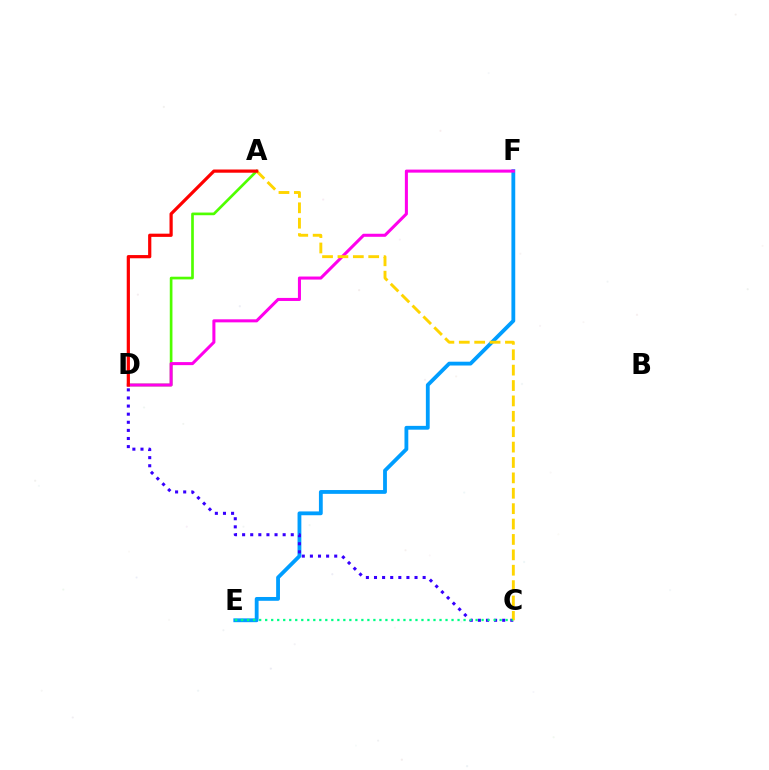{('E', 'F'): [{'color': '#009eff', 'line_style': 'solid', 'thickness': 2.75}], ('A', 'D'): [{'color': '#4fff00', 'line_style': 'solid', 'thickness': 1.93}, {'color': '#ff0000', 'line_style': 'solid', 'thickness': 2.31}], ('C', 'D'): [{'color': '#3700ff', 'line_style': 'dotted', 'thickness': 2.2}], ('D', 'F'): [{'color': '#ff00ed', 'line_style': 'solid', 'thickness': 2.19}], ('A', 'C'): [{'color': '#ffd500', 'line_style': 'dashed', 'thickness': 2.09}], ('C', 'E'): [{'color': '#00ff86', 'line_style': 'dotted', 'thickness': 1.63}]}